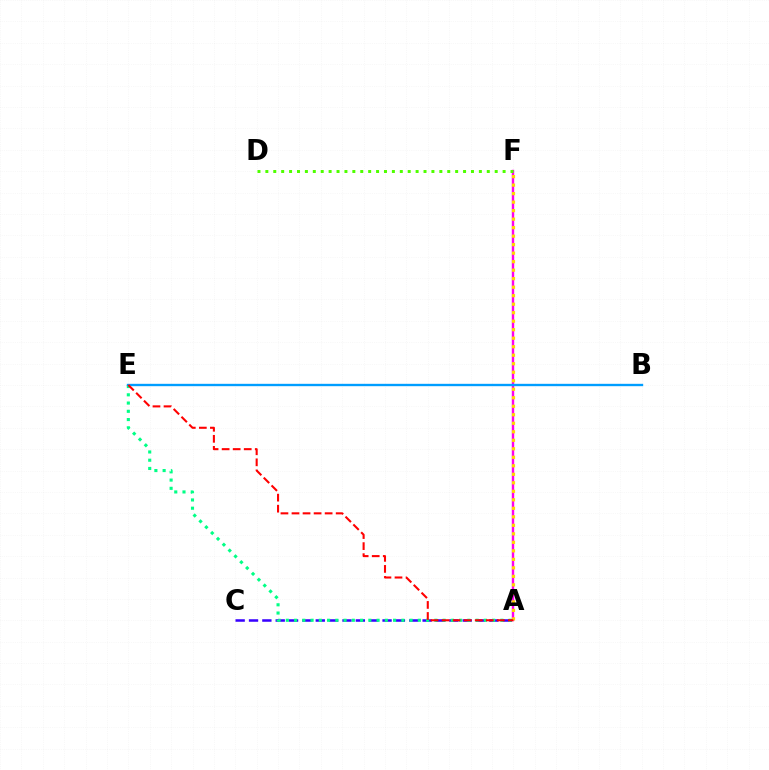{('A', 'F'): [{'color': '#ff00ed', 'line_style': 'solid', 'thickness': 1.74}, {'color': '#ffd500', 'line_style': 'dotted', 'thickness': 2.31}], ('A', 'C'): [{'color': '#3700ff', 'line_style': 'dashed', 'thickness': 1.81}], ('D', 'F'): [{'color': '#4fff00', 'line_style': 'dotted', 'thickness': 2.15}], ('A', 'E'): [{'color': '#00ff86', 'line_style': 'dotted', 'thickness': 2.24}, {'color': '#ff0000', 'line_style': 'dashed', 'thickness': 1.5}], ('B', 'E'): [{'color': '#009eff', 'line_style': 'solid', 'thickness': 1.7}]}